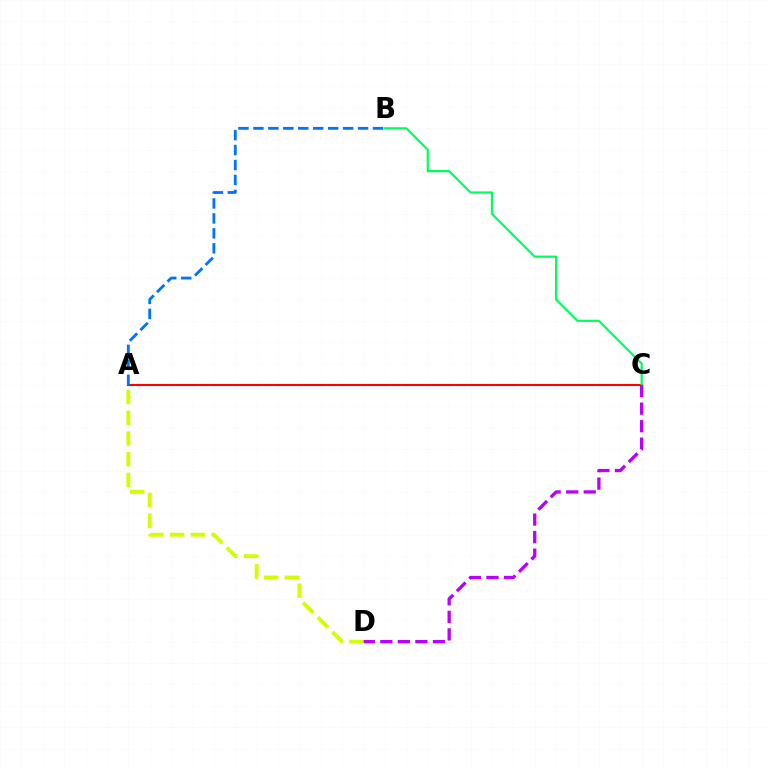{('A', 'D'): [{'color': '#d1ff00', 'line_style': 'dashed', 'thickness': 2.81}], ('A', 'C'): [{'color': '#ff0000', 'line_style': 'solid', 'thickness': 1.53}], ('A', 'B'): [{'color': '#0074ff', 'line_style': 'dashed', 'thickness': 2.03}], ('B', 'C'): [{'color': '#00ff5c', 'line_style': 'solid', 'thickness': 1.6}], ('C', 'D'): [{'color': '#b900ff', 'line_style': 'dashed', 'thickness': 2.38}]}